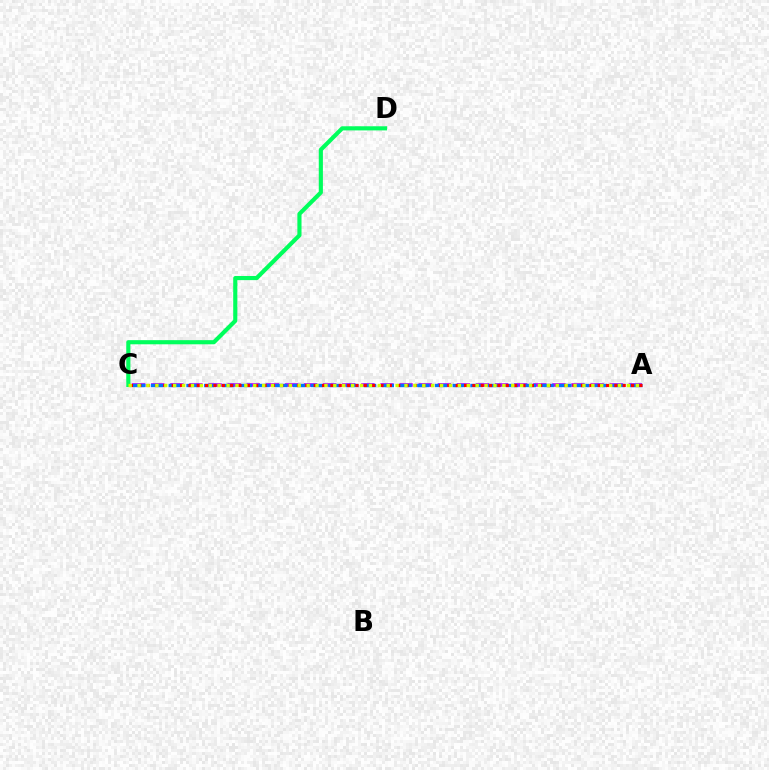{('A', 'C'): [{'color': '#b900ff', 'line_style': 'dashed', 'thickness': 2.6}, {'color': '#0074ff', 'line_style': 'dashed', 'thickness': 2.41}, {'color': '#ff0000', 'line_style': 'dotted', 'thickness': 2.27}, {'color': '#d1ff00', 'line_style': 'dotted', 'thickness': 2.42}], ('C', 'D'): [{'color': '#00ff5c', 'line_style': 'solid', 'thickness': 2.98}]}